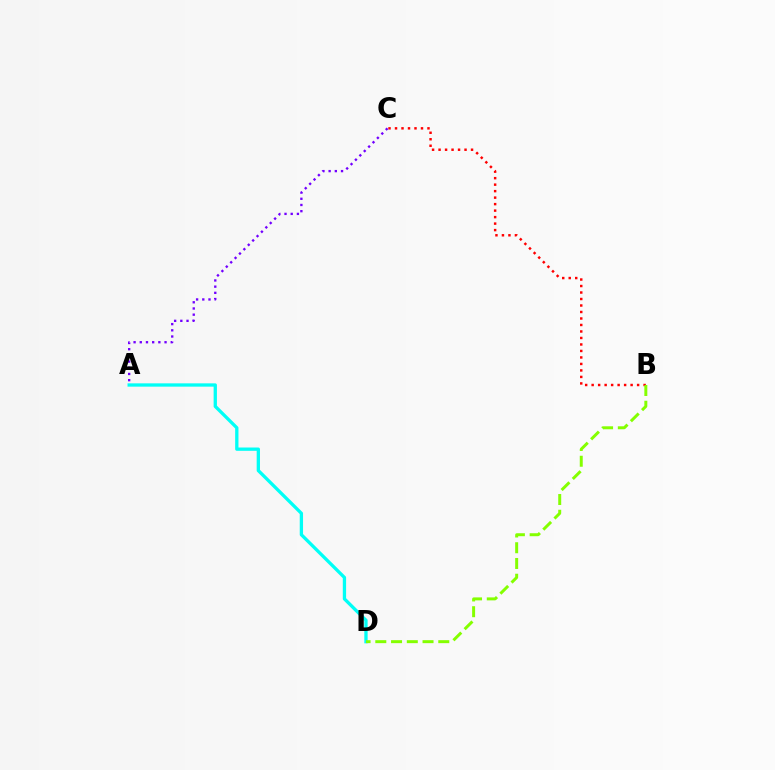{('B', 'C'): [{'color': '#ff0000', 'line_style': 'dotted', 'thickness': 1.76}], ('A', 'D'): [{'color': '#00fff6', 'line_style': 'solid', 'thickness': 2.38}], ('A', 'C'): [{'color': '#7200ff', 'line_style': 'dotted', 'thickness': 1.68}], ('B', 'D'): [{'color': '#84ff00', 'line_style': 'dashed', 'thickness': 2.14}]}